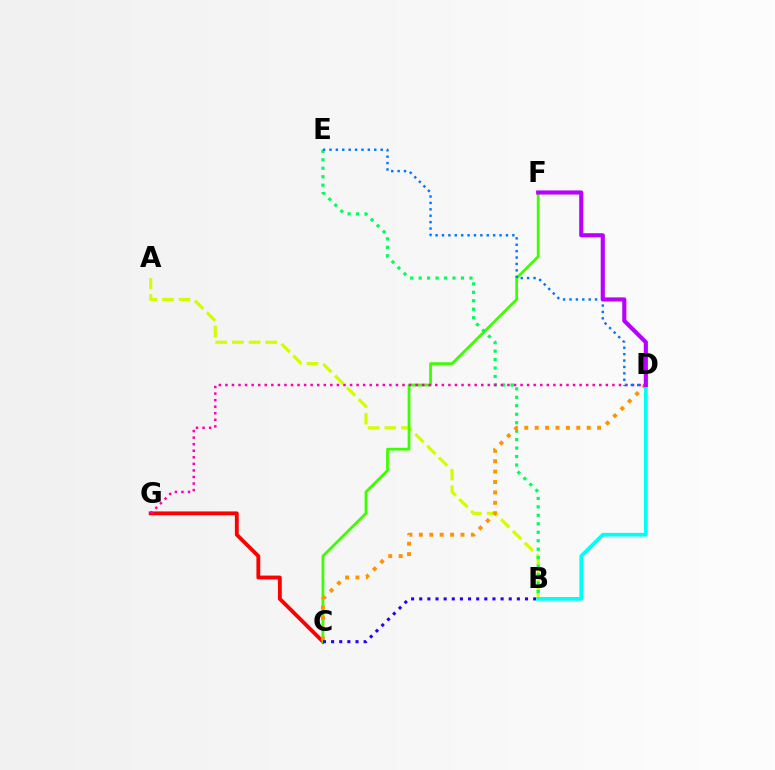{('C', 'G'): [{'color': '#ff0000', 'line_style': 'solid', 'thickness': 2.76}], ('A', 'B'): [{'color': '#d1ff00', 'line_style': 'dashed', 'thickness': 2.27}], ('C', 'F'): [{'color': '#3dff00', 'line_style': 'solid', 'thickness': 2.0}], ('B', 'E'): [{'color': '#00ff5c', 'line_style': 'dotted', 'thickness': 2.3}], ('D', 'G'): [{'color': '#ff00ac', 'line_style': 'dotted', 'thickness': 1.78}], ('C', 'D'): [{'color': '#ff9400', 'line_style': 'dotted', 'thickness': 2.83}], ('B', 'C'): [{'color': '#2500ff', 'line_style': 'dotted', 'thickness': 2.21}], ('B', 'D'): [{'color': '#00fff6', 'line_style': 'solid', 'thickness': 2.68}], ('D', 'E'): [{'color': '#0074ff', 'line_style': 'dotted', 'thickness': 1.74}], ('D', 'F'): [{'color': '#b900ff', 'line_style': 'solid', 'thickness': 2.97}]}